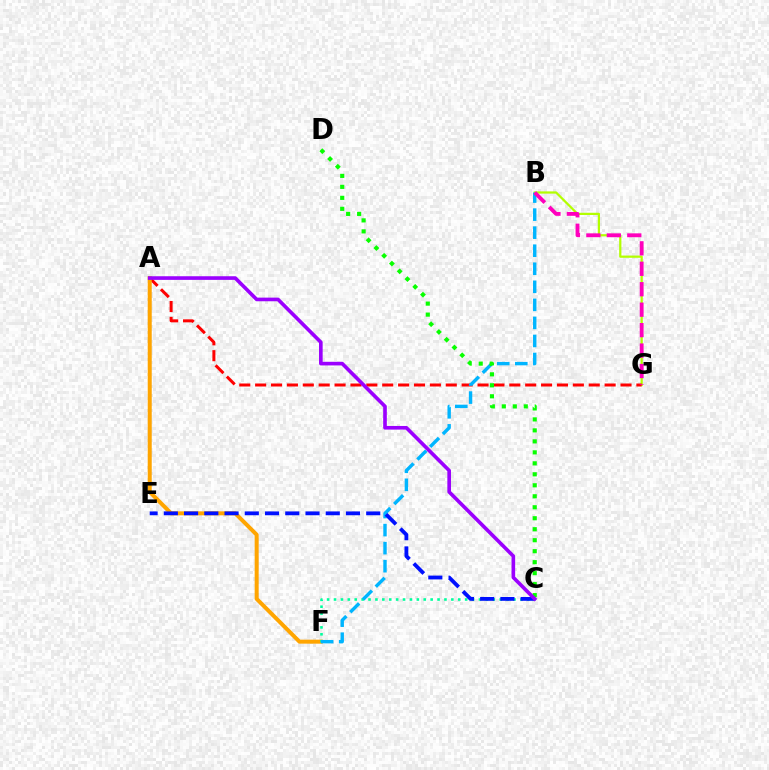{('B', 'G'): [{'color': '#b3ff00', 'line_style': 'solid', 'thickness': 1.61}, {'color': '#ff00bd', 'line_style': 'dashed', 'thickness': 2.78}], ('A', 'G'): [{'color': '#ff0000', 'line_style': 'dashed', 'thickness': 2.16}], ('A', 'F'): [{'color': '#ffa500', 'line_style': 'solid', 'thickness': 2.88}], ('C', 'F'): [{'color': '#00ff9d', 'line_style': 'dotted', 'thickness': 1.88}], ('B', 'F'): [{'color': '#00b5ff', 'line_style': 'dashed', 'thickness': 2.45}], ('C', 'E'): [{'color': '#0010ff', 'line_style': 'dashed', 'thickness': 2.75}], ('C', 'D'): [{'color': '#08ff00', 'line_style': 'dotted', 'thickness': 2.98}], ('A', 'C'): [{'color': '#9b00ff', 'line_style': 'solid', 'thickness': 2.62}]}